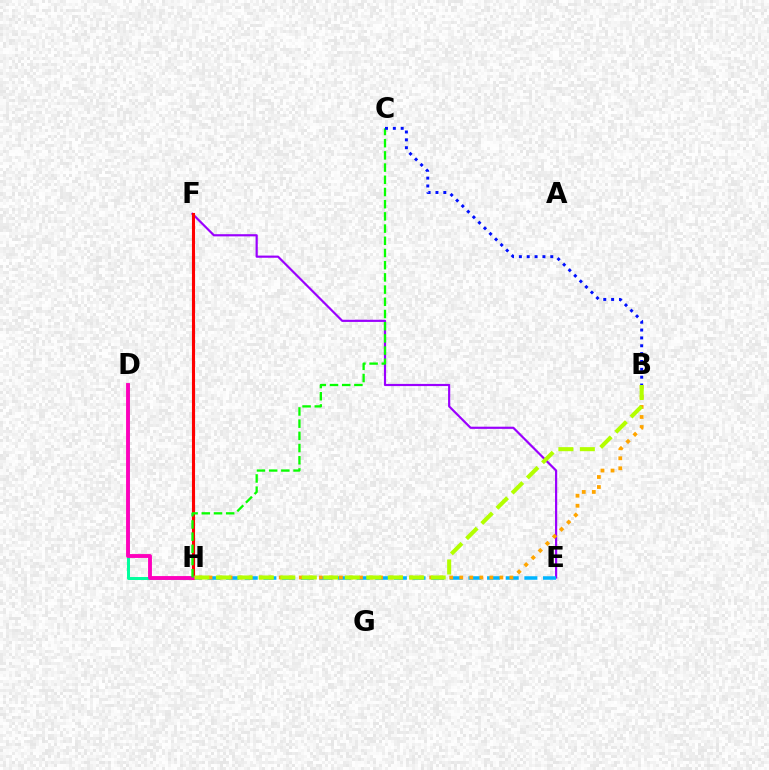{('E', 'F'): [{'color': '#9b00ff', 'line_style': 'solid', 'thickness': 1.57}], ('D', 'H'): [{'color': '#00ff9d', 'line_style': 'solid', 'thickness': 2.14}, {'color': '#ff00bd', 'line_style': 'solid', 'thickness': 2.78}], ('E', 'H'): [{'color': '#00b5ff', 'line_style': 'dashed', 'thickness': 2.53}], ('F', 'H'): [{'color': '#ff0000', 'line_style': 'solid', 'thickness': 2.23}], ('B', 'H'): [{'color': '#ffa500', 'line_style': 'dotted', 'thickness': 2.72}, {'color': '#b3ff00', 'line_style': 'dashed', 'thickness': 2.92}], ('C', 'H'): [{'color': '#08ff00', 'line_style': 'dashed', 'thickness': 1.66}], ('B', 'C'): [{'color': '#0010ff', 'line_style': 'dotted', 'thickness': 2.13}]}